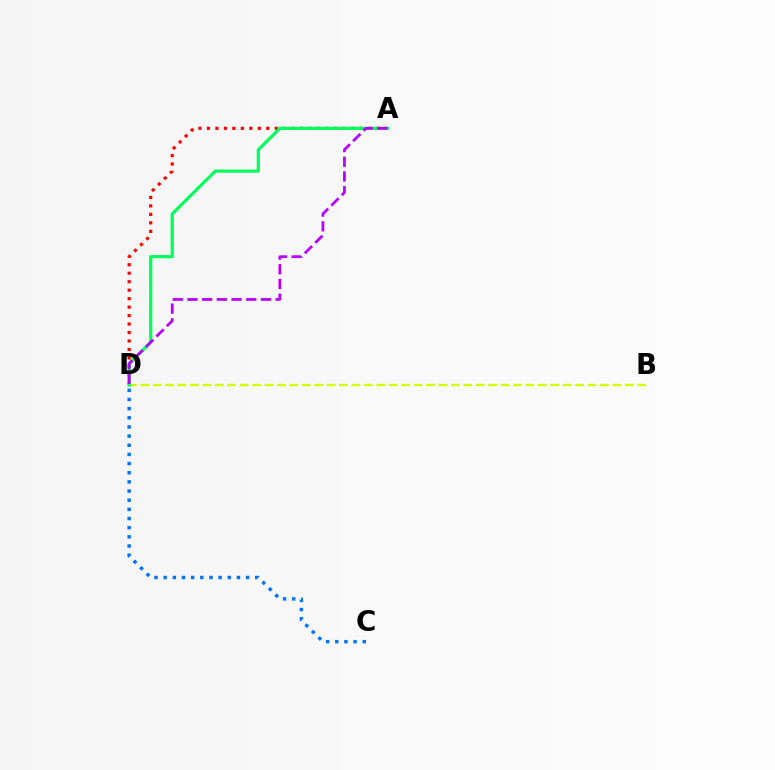{('C', 'D'): [{'color': '#0074ff', 'line_style': 'dotted', 'thickness': 2.49}], ('A', 'D'): [{'color': '#ff0000', 'line_style': 'dotted', 'thickness': 2.3}, {'color': '#00ff5c', 'line_style': 'solid', 'thickness': 2.3}, {'color': '#b900ff', 'line_style': 'dashed', 'thickness': 2.0}], ('B', 'D'): [{'color': '#d1ff00', 'line_style': 'dashed', 'thickness': 1.69}]}